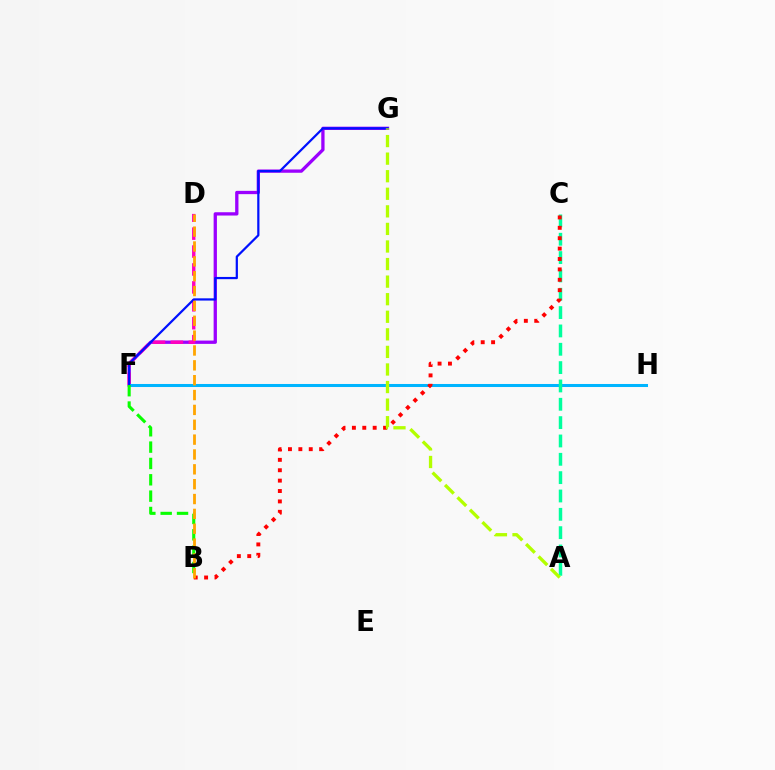{('F', 'G'): [{'color': '#9b00ff', 'line_style': 'solid', 'thickness': 2.37}, {'color': '#0010ff', 'line_style': 'solid', 'thickness': 1.6}], ('D', 'F'): [{'color': '#ff00bd', 'line_style': 'dashed', 'thickness': 2.43}], ('F', 'H'): [{'color': '#00b5ff', 'line_style': 'solid', 'thickness': 2.18}], ('A', 'C'): [{'color': '#00ff9d', 'line_style': 'dashed', 'thickness': 2.49}], ('B', 'C'): [{'color': '#ff0000', 'line_style': 'dotted', 'thickness': 2.82}], ('B', 'F'): [{'color': '#08ff00', 'line_style': 'dashed', 'thickness': 2.22}], ('B', 'D'): [{'color': '#ffa500', 'line_style': 'dashed', 'thickness': 2.02}], ('A', 'G'): [{'color': '#b3ff00', 'line_style': 'dashed', 'thickness': 2.39}]}